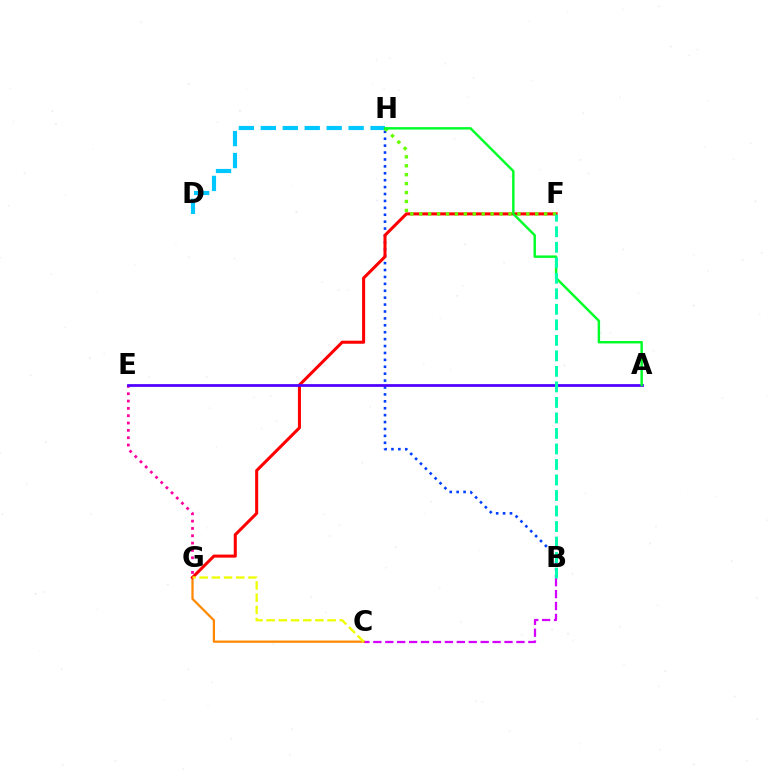{('B', 'C'): [{'color': '#d600ff', 'line_style': 'dashed', 'thickness': 1.62}], ('C', 'G'): [{'color': '#ff8800', 'line_style': 'solid', 'thickness': 1.62}, {'color': '#eeff00', 'line_style': 'dashed', 'thickness': 1.66}], ('B', 'H'): [{'color': '#003fff', 'line_style': 'dotted', 'thickness': 1.88}], ('F', 'G'): [{'color': '#ff0000', 'line_style': 'solid', 'thickness': 2.19}], ('E', 'G'): [{'color': '#ff00a0', 'line_style': 'dotted', 'thickness': 1.99}], ('D', 'H'): [{'color': '#00c7ff', 'line_style': 'dashed', 'thickness': 2.98}], ('F', 'H'): [{'color': '#66ff00', 'line_style': 'dotted', 'thickness': 2.42}], ('A', 'E'): [{'color': '#4f00ff', 'line_style': 'solid', 'thickness': 1.98}], ('A', 'H'): [{'color': '#00ff27', 'line_style': 'solid', 'thickness': 1.75}], ('B', 'F'): [{'color': '#00ffaf', 'line_style': 'dashed', 'thickness': 2.11}]}